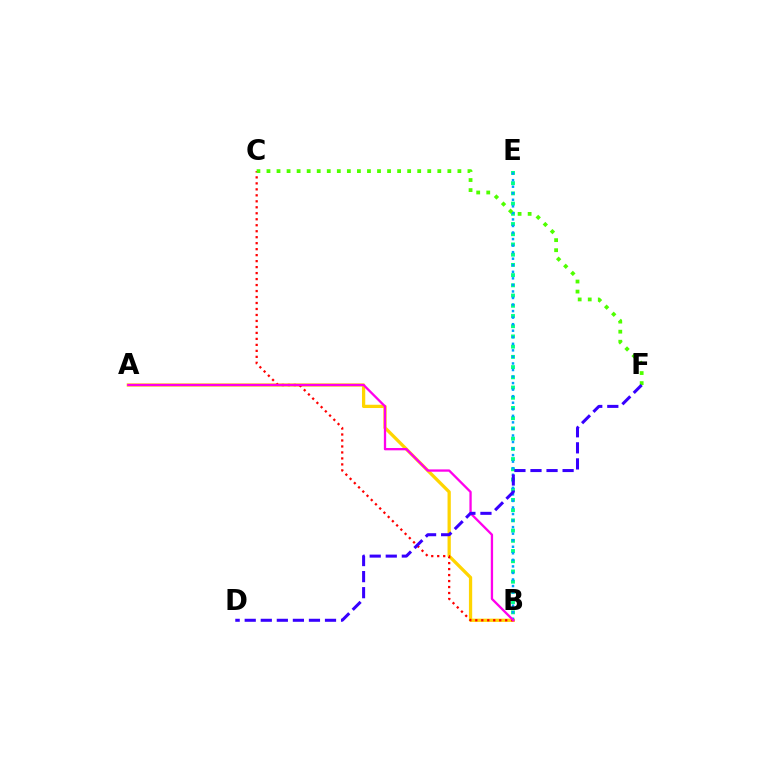{('A', 'B'): [{'color': '#ffd500', 'line_style': 'solid', 'thickness': 2.35}, {'color': '#ff00ed', 'line_style': 'solid', 'thickness': 1.66}], ('B', 'E'): [{'color': '#00ff86', 'line_style': 'dotted', 'thickness': 2.78}, {'color': '#009eff', 'line_style': 'dotted', 'thickness': 1.78}], ('B', 'C'): [{'color': '#ff0000', 'line_style': 'dotted', 'thickness': 1.63}], ('C', 'F'): [{'color': '#4fff00', 'line_style': 'dotted', 'thickness': 2.73}], ('D', 'F'): [{'color': '#3700ff', 'line_style': 'dashed', 'thickness': 2.18}]}